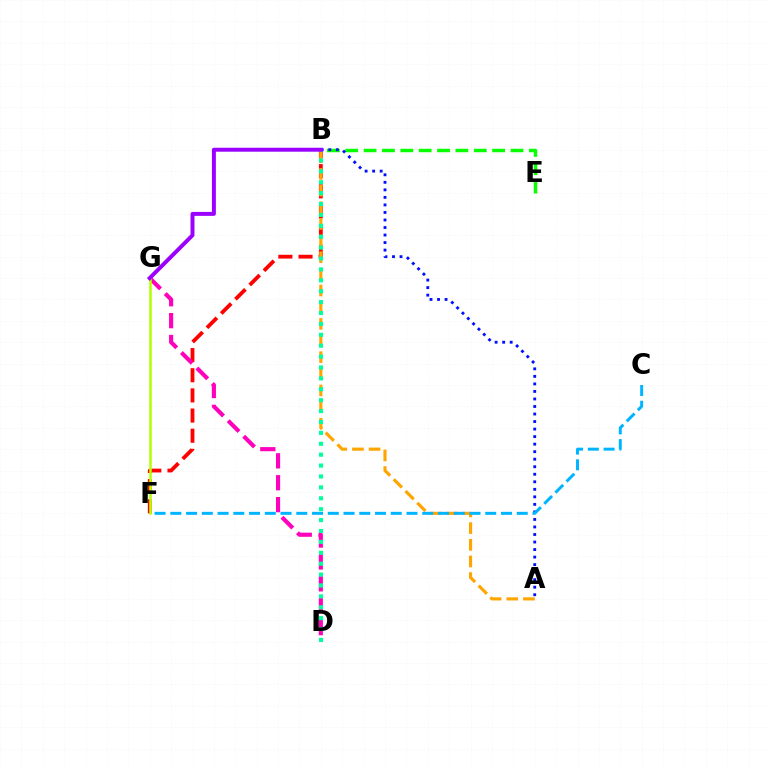{('B', 'F'): [{'color': '#ff0000', 'line_style': 'dashed', 'thickness': 2.74}], ('B', 'E'): [{'color': '#08ff00', 'line_style': 'dashed', 'thickness': 2.49}], ('D', 'G'): [{'color': '#ff00bd', 'line_style': 'dashed', 'thickness': 2.97}], ('A', 'B'): [{'color': '#ffa500', 'line_style': 'dashed', 'thickness': 2.26}, {'color': '#0010ff', 'line_style': 'dotted', 'thickness': 2.05}], ('C', 'F'): [{'color': '#00b5ff', 'line_style': 'dashed', 'thickness': 2.14}], ('B', 'D'): [{'color': '#00ff9d', 'line_style': 'dotted', 'thickness': 2.96}], ('F', 'G'): [{'color': '#b3ff00', 'line_style': 'solid', 'thickness': 1.82}], ('B', 'G'): [{'color': '#9b00ff', 'line_style': 'solid', 'thickness': 2.85}]}